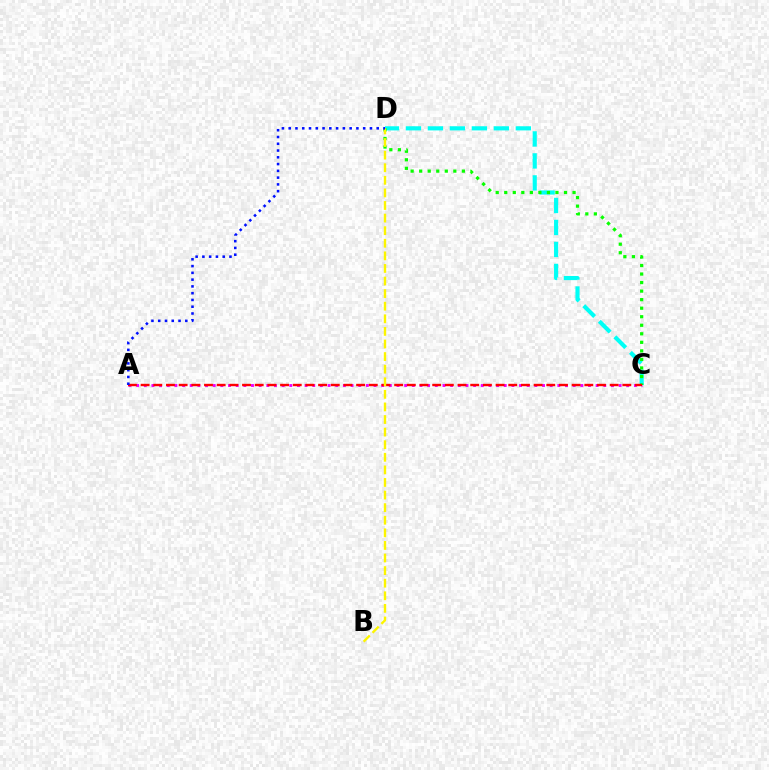{('A', 'C'): [{'color': '#ee00ff', 'line_style': 'dotted', 'thickness': 2.08}, {'color': '#ff0000', 'line_style': 'dashed', 'thickness': 1.72}], ('C', 'D'): [{'color': '#00fff6', 'line_style': 'dashed', 'thickness': 2.99}, {'color': '#08ff00', 'line_style': 'dotted', 'thickness': 2.32}], ('B', 'D'): [{'color': '#fcf500', 'line_style': 'dashed', 'thickness': 1.71}], ('A', 'D'): [{'color': '#0010ff', 'line_style': 'dotted', 'thickness': 1.84}]}